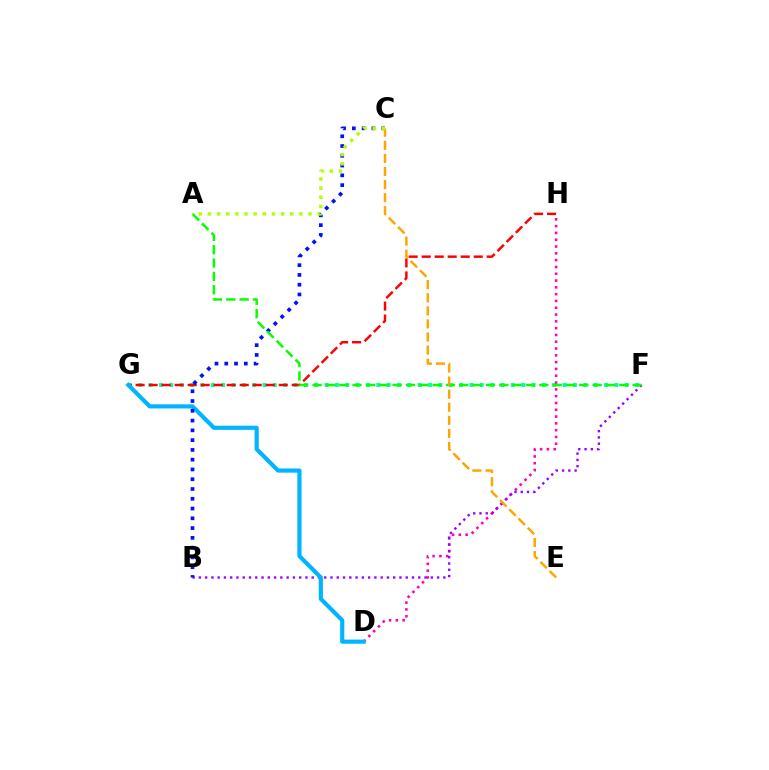{('F', 'G'): [{'color': '#00ff9d', 'line_style': 'dotted', 'thickness': 2.81}], ('D', 'H'): [{'color': '#ff00bd', 'line_style': 'dotted', 'thickness': 1.85}], ('G', 'H'): [{'color': '#ff0000', 'line_style': 'dashed', 'thickness': 1.77}], ('B', 'F'): [{'color': '#9b00ff', 'line_style': 'dotted', 'thickness': 1.7}], ('D', 'G'): [{'color': '#00b5ff', 'line_style': 'solid', 'thickness': 3.0}], ('B', 'C'): [{'color': '#0010ff', 'line_style': 'dotted', 'thickness': 2.66}], ('A', 'F'): [{'color': '#08ff00', 'line_style': 'dashed', 'thickness': 1.81}], ('C', 'E'): [{'color': '#ffa500', 'line_style': 'dashed', 'thickness': 1.78}], ('A', 'C'): [{'color': '#b3ff00', 'line_style': 'dotted', 'thickness': 2.48}]}